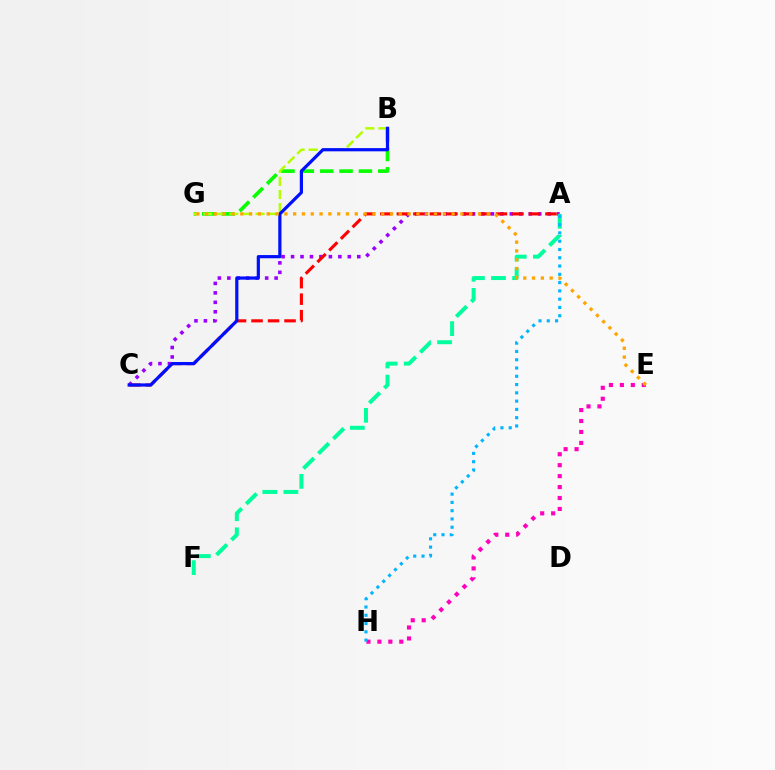{('A', 'C'): [{'color': '#9b00ff', 'line_style': 'dotted', 'thickness': 2.57}, {'color': '#ff0000', 'line_style': 'dashed', 'thickness': 2.24}], ('B', 'G'): [{'color': '#08ff00', 'line_style': 'dashed', 'thickness': 2.63}, {'color': '#b3ff00', 'line_style': 'dashed', 'thickness': 1.78}], ('A', 'F'): [{'color': '#00ff9d', 'line_style': 'dashed', 'thickness': 2.87}], ('B', 'C'): [{'color': '#0010ff', 'line_style': 'solid', 'thickness': 2.31}], ('E', 'H'): [{'color': '#ff00bd', 'line_style': 'dotted', 'thickness': 2.97}], ('A', 'H'): [{'color': '#00b5ff', 'line_style': 'dotted', 'thickness': 2.25}], ('E', 'G'): [{'color': '#ffa500', 'line_style': 'dotted', 'thickness': 2.39}]}